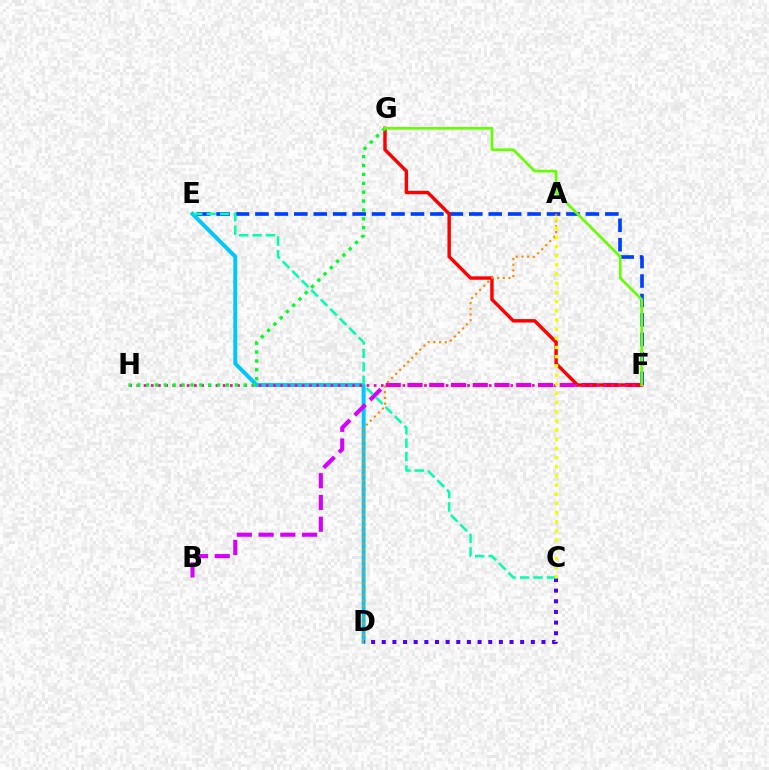{('D', 'E'): [{'color': '#00c7ff', 'line_style': 'solid', 'thickness': 2.84}], ('E', 'F'): [{'color': '#003fff', 'line_style': 'dashed', 'thickness': 2.64}], ('B', 'F'): [{'color': '#d600ff', 'line_style': 'dashed', 'thickness': 2.96}], ('F', 'G'): [{'color': '#ff0000', 'line_style': 'solid', 'thickness': 2.47}, {'color': '#66ff00', 'line_style': 'solid', 'thickness': 1.91}], ('A', 'D'): [{'color': '#ff8800', 'line_style': 'dotted', 'thickness': 1.55}], ('F', 'H'): [{'color': '#ff00a0', 'line_style': 'dotted', 'thickness': 1.95}], ('G', 'H'): [{'color': '#00ff27', 'line_style': 'dotted', 'thickness': 2.41}], ('C', 'D'): [{'color': '#4f00ff', 'line_style': 'dotted', 'thickness': 2.89}], ('C', 'E'): [{'color': '#00ffaf', 'line_style': 'dashed', 'thickness': 1.82}], ('A', 'C'): [{'color': '#eeff00', 'line_style': 'dotted', 'thickness': 2.49}]}